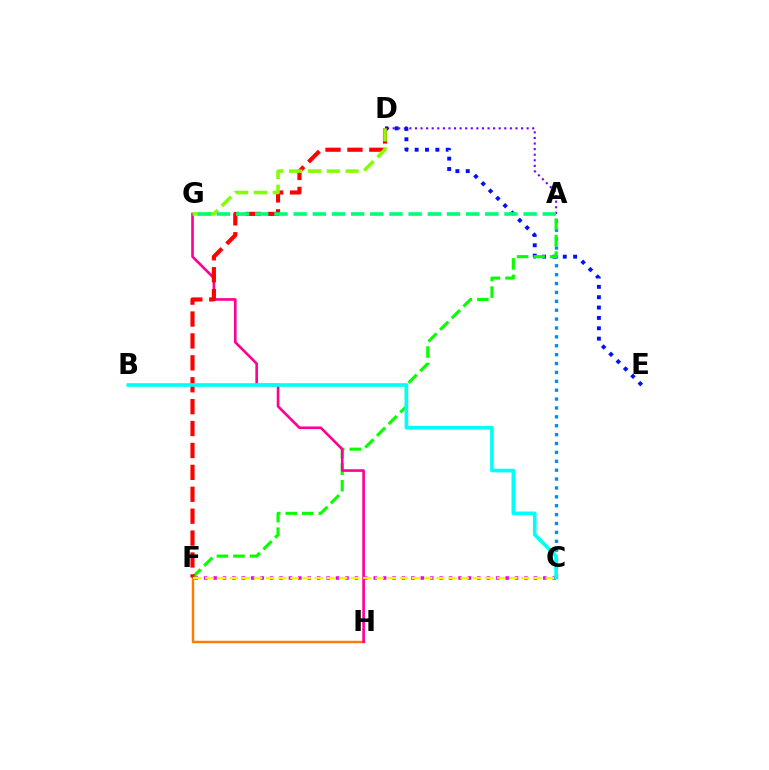{('A', 'D'): [{'color': '#7200ff', 'line_style': 'dotted', 'thickness': 1.52}], ('A', 'C'): [{'color': '#008cff', 'line_style': 'dotted', 'thickness': 2.41}], ('F', 'H'): [{'color': '#ff7c00', 'line_style': 'solid', 'thickness': 1.76}], ('D', 'E'): [{'color': '#0010ff', 'line_style': 'dotted', 'thickness': 2.81}], ('C', 'F'): [{'color': '#ee00ff', 'line_style': 'dotted', 'thickness': 2.56}, {'color': '#fcf500', 'line_style': 'dashed', 'thickness': 1.65}], ('A', 'F'): [{'color': '#08ff00', 'line_style': 'dashed', 'thickness': 2.24}], ('G', 'H'): [{'color': '#ff0094', 'line_style': 'solid', 'thickness': 1.9}], ('D', 'F'): [{'color': '#ff0000', 'line_style': 'dashed', 'thickness': 2.98}], ('D', 'G'): [{'color': '#84ff00', 'line_style': 'dashed', 'thickness': 2.56}], ('A', 'G'): [{'color': '#00ff74', 'line_style': 'dashed', 'thickness': 2.6}], ('B', 'C'): [{'color': '#00fff6', 'line_style': 'solid', 'thickness': 2.62}]}